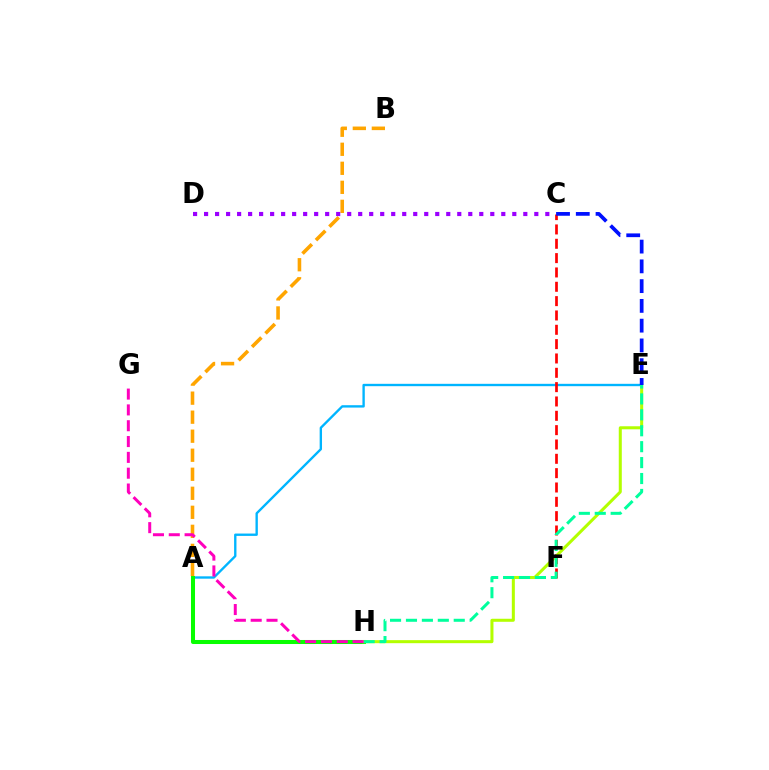{('A', 'E'): [{'color': '#00b5ff', 'line_style': 'solid', 'thickness': 1.7}], ('C', 'F'): [{'color': '#ff0000', 'line_style': 'dashed', 'thickness': 1.95}], ('A', 'H'): [{'color': '#08ff00', 'line_style': 'solid', 'thickness': 2.9}], ('E', 'H'): [{'color': '#b3ff00', 'line_style': 'solid', 'thickness': 2.18}, {'color': '#00ff9d', 'line_style': 'dashed', 'thickness': 2.16}], ('C', 'E'): [{'color': '#0010ff', 'line_style': 'dashed', 'thickness': 2.69}], ('A', 'B'): [{'color': '#ffa500', 'line_style': 'dashed', 'thickness': 2.58}], ('G', 'H'): [{'color': '#ff00bd', 'line_style': 'dashed', 'thickness': 2.15}], ('C', 'D'): [{'color': '#9b00ff', 'line_style': 'dotted', 'thickness': 2.99}]}